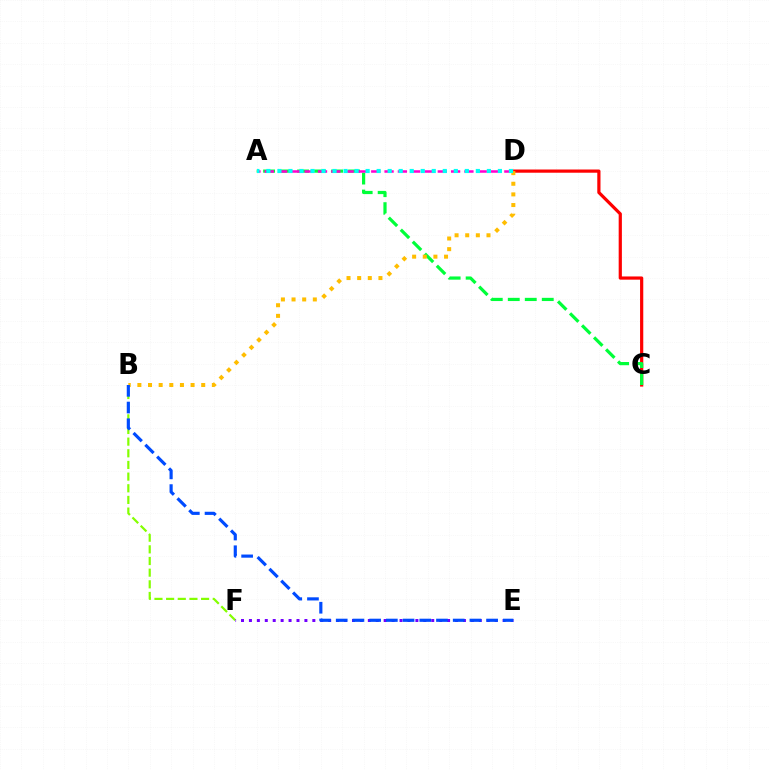{('B', 'F'): [{'color': '#84ff00', 'line_style': 'dashed', 'thickness': 1.58}], ('C', 'D'): [{'color': '#ff0000', 'line_style': 'solid', 'thickness': 2.31}], ('E', 'F'): [{'color': '#7200ff', 'line_style': 'dotted', 'thickness': 2.15}], ('A', 'C'): [{'color': '#00ff39', 'line_style': 'dashed', 'thickness': 2.31}], ('A', 'D'): [{'color': '#ff00cf', 'line_style': 'dashed', 'thickness': 1.81}, {'color': '#00fff6', 'line_style': 'dotted', 'thickness': 2.99}], ('B', 'D'): [{'color': '#ffbd00', 'line_style': 'dotted', 'thickness': 2.89}], ('B', 'E'): [{'color': '#004bff', 'line_style': 'dashed', 'thickness': 2.27}]}